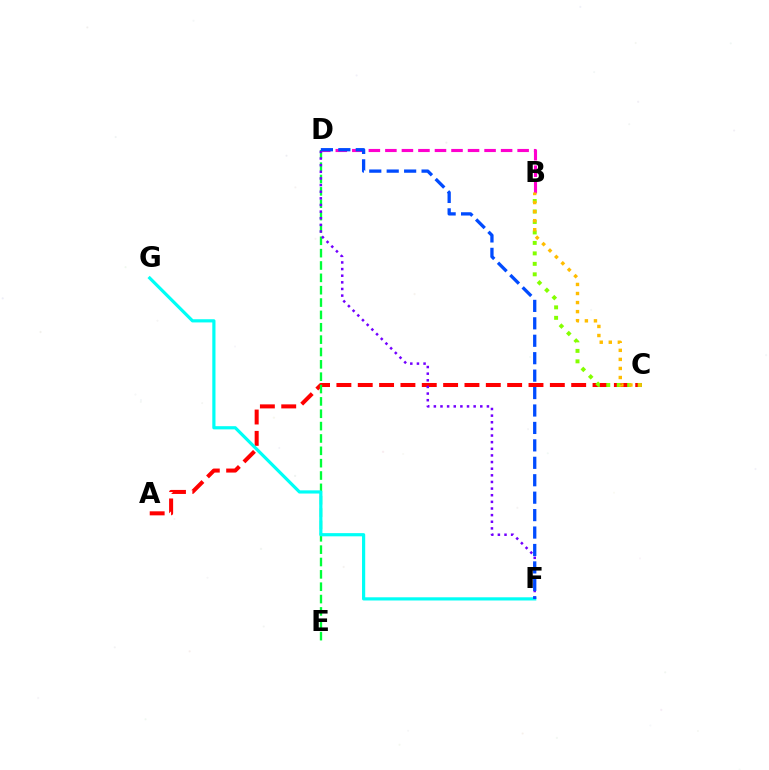{('A', 'C'): [{'color': '#ff0000', 'line_style': 'dashed', 'thickness': 2.9}], ('D', 'E'): [{'color': '#00ff39', 'line_style': 'dashed', 'thickness': 1.68}], ('F', 'G'): [{'color': '#00fff6', 'line_style': 'solid', 'thickness': 2.3}], ('D', 'F'): [{'color': '#7200ff', 'line_style': 'dotted', 'thickness': 1.8}, {'color': '#004bff', 'line_style': 'dashed', 'thickness': 2.37}], ('B', 'D'): [{'color': '#ff00cf', 'line_style': 'dashed', 'thickness': 2.25}], ('B', 'C'): [{'color': '#84ff00', 'line_style': 'dotted', 'thickness': 2.85}, {'color': '#ffbd00', 'line_style': 'dotted', 'thickness': 2.46}]}